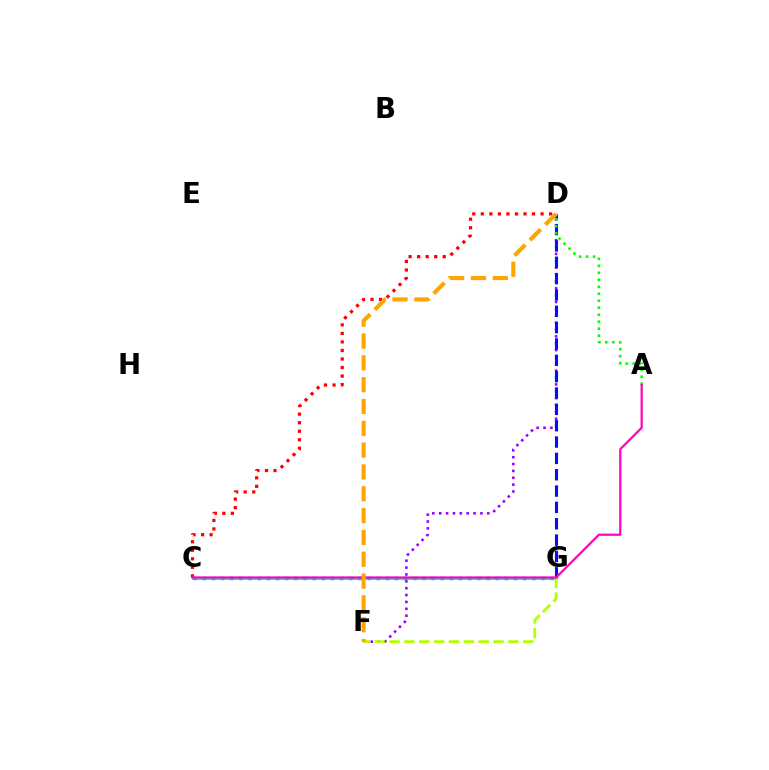{('C', 'G'): [{'color': '#00ff9d', 'line_style': 'solid', 'thickness': 2.2}, {'color': '#00b5ff', 'line_style': 'dotted', 'thickness': 2.49}], ('D', 'F'): [{'color': '#9b00ff', 'line_style': 'dotted', 'thickness': 1.87}, {'color': '#ffa500', 'line_style': 'dashed', 'thickness': 2.96}], ('D', 'G'): [{'color': '#0010ff', 'line_style': 'dashed', 'thickness': 2.22}], ('F', 'G'): [{'color': '#b3ff00', 'line_style': 'dashed', 'thickness': 2.02}], ('C', 'D'): [{'color': '#ff0000', 'line_style': 'dotted', 'thickness': 2.32}], ('A', 'D'): [{'color': '#08ff00', 'line_style': 'dotted', 'thickness': 1.9}], ('A', 'C'): [{'color': '#ff00bd', 'line_style': 'solid', 'thickness': 1.59}]}